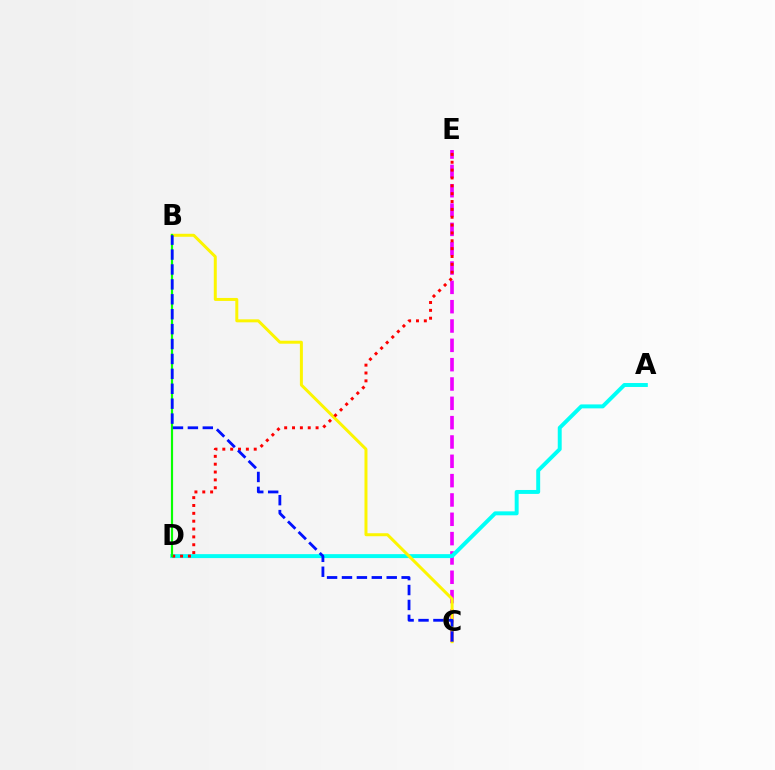{('C', 'E'): [{'color': '#ee00ff', 'line_style': 'dashed', 'thickness': 2.63}], ('A', 'D'): [{'color': '#00fff6', 'line_style': 'solid', 'thickness': 2.84}], ('B', 'C'): [{'color': '#fcf500', 'line_style': 'solid', 'thickness': 2.15}, {'color': '#0010ff', 'line_style': 'dashed', 'thickness': 2.03}], ('D', 'E'): [{'color': '#ff0000', 'line_style': 'dotted', 'thickness': 2.13}], ('B', 'D'): [{'color': '#08ff00', 'line_style': 'solid', 'thickness': 1.57}]}